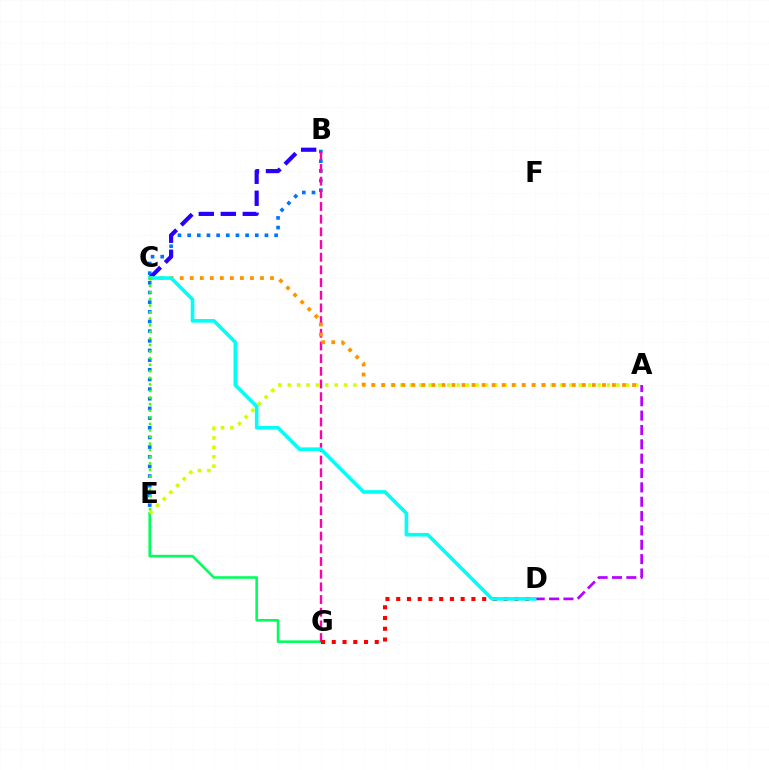{('A', 'D'): [{'color': '#b900ff', 'line_style': 'dashed', 'thickness': 1.95}], ('B', 'E'): [{'color': '#0074ff', 'line_style': 'dotted', 'thickness': 2.63}], ('B', 'C'): [{'color': '#2500ff', 'line_style': 'dashed', 'thickness': 2.99}], ('E', 'G'): [{'color': '#00ff5c', 'line_style': 'solid', 'thickness': 1.86}], ('A', 'E'): [{'color': '#d1ff00', 'line_style': 'dotted', 'thickness': 2.55}], ('B', 'G'): [{'color': '#ff00ac', 'line_style': 'dashed', 'thickness': 1.72}], ('A', 'C'): [{'color': '#ff9400', 'line_style': 'dotted', 'thickness': 2.73}], ('D', 'G'): [{'color': '#ff0000', 'line_style': 'dotted', 'thickness': 2.92}], ('C', 'D'): [{'color': '#00fff6', 'line_style': 'solid', 'thickness': 2.59}], ('C', 'E'): [{'color': '#3dff00', 'line_style': 'dotted', 'thickness': 1.79}]}